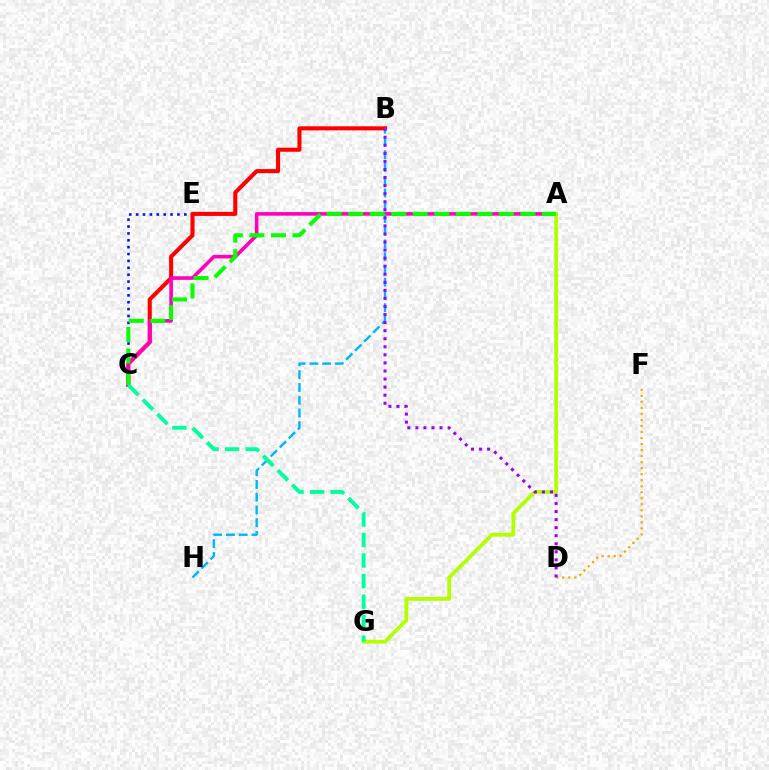{('C', 'E'): [{'color': '#0010ff', 'line_style': 'dotted', 'thickness': 1.87}], ('D', 'F'): [{'color': '#ffa500', 'line_style': 'dotted', 'thickness': 1.64}], ('B', 'C'): [{'color': '#ff0000', 'line_style': 'solid', 'thickness': 2.93}], ('A', 'C'): [{'color': '#ff00bd', 'line_style': 'solid', 'thickness': 2.59}, {'color': '#08ff00', 'line_style': 'dashed', 'thickness': 2.92}], ('A', 'G'): [{'color': '#b3ff00', 'line_style': 'solid', 'thickness': 2.74}], ('B', 'H'): [{'color': '#00b5ff', 'line_style': 'dashed', 'thickness': 1.73}], ('B', 'D'): [{'color': '#9b00ff', 'line_style': 'dotted', 'thickness': 2.19}], ('C', 'G'): [{'color': '#00ff9d', 'line_style': 'dashed', 'thickness': 2.79}]}